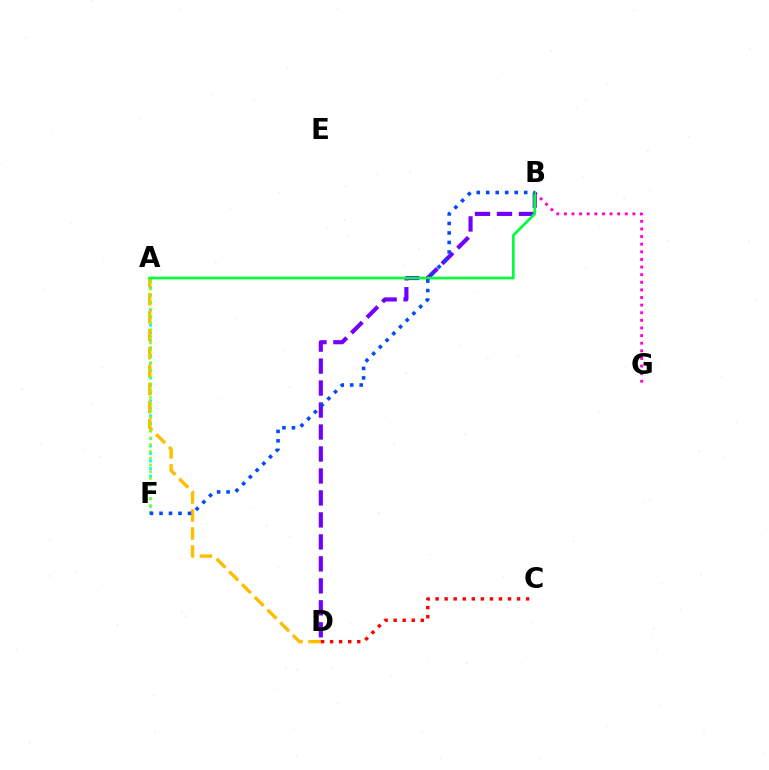{('A', 'F'): [{'color': '#00fff6', 'line_style': 'dotted', 'thickness': 2.05}, {'color': '#84ff00', 'line_style': 'dotted', 'thickness': 1.84}], ('A', 'D'): [{'color': '#ffbd00', 'line_style': 'dashed', 'thickness': 2.45}], ('C', 'D'): [{'color': '#ff0000', 'line_style': 'dotted', 'thickness': 2.46}], ('B', 'G'): [{'color': '#ff00cf', 'line_style': 'dotted', 'thickness': 2.07}], ('B', 'D'): [{'color': '#7200ff', 'line_style': 'dashed', 'thickness': 2.99}], ('A', 'B'): [{'color': '#00ff39', 'line_style': 'solid', 'thickness': 1.95}], ('B', 'F'): [{'color': '#004bff', 'line_style': 'dotted', 'thickness': 2.58}]}